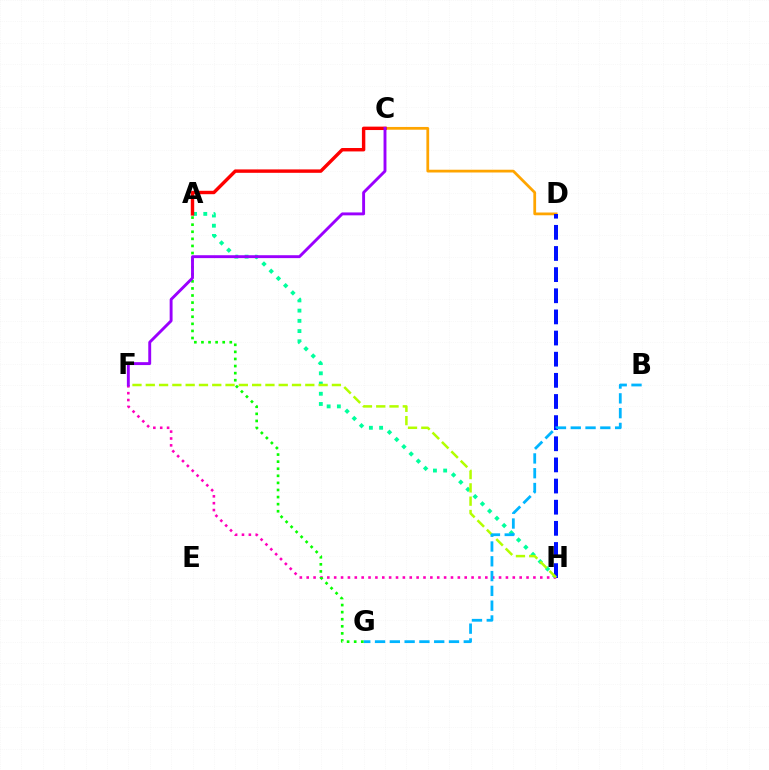{('C', 'D'): [{'color': '#ffa500', 'line_style': 'solid', 'thickness': 1.99}], ('A', 'H'): [{'color': '#00ff9d', 'line_style': 'dotted', 'thickness': 2.78}], ('D', 'H'): [{'color': '#0010ff', 'line_style': 'dashed', 'thickness': 2.87}], ('F', 'H'): [{'color': '#ff00bd', 'line_style': 'dotted', 'thickness': 1.87}, {'color': '#b3ff00', 'line_style': 'dashed', 'thickness': 1.81}], ('A', 'C'): [{'color': '#ff0000', 'line_style': 'solid', 'thickness': 2.46}], ('B', 'G'): [{'color': '#00b5ff', 'line_style': 'dashed', 'thickness': 2.01}], ('A', 'G'): [{'color': '#08ff00', 'line_style': 'dotted', 'thickness': 1.92}], ('C', 'F'): [{'color': '#9b00ff', 'line_style': 'solid', 'thickness': 2.09}]}